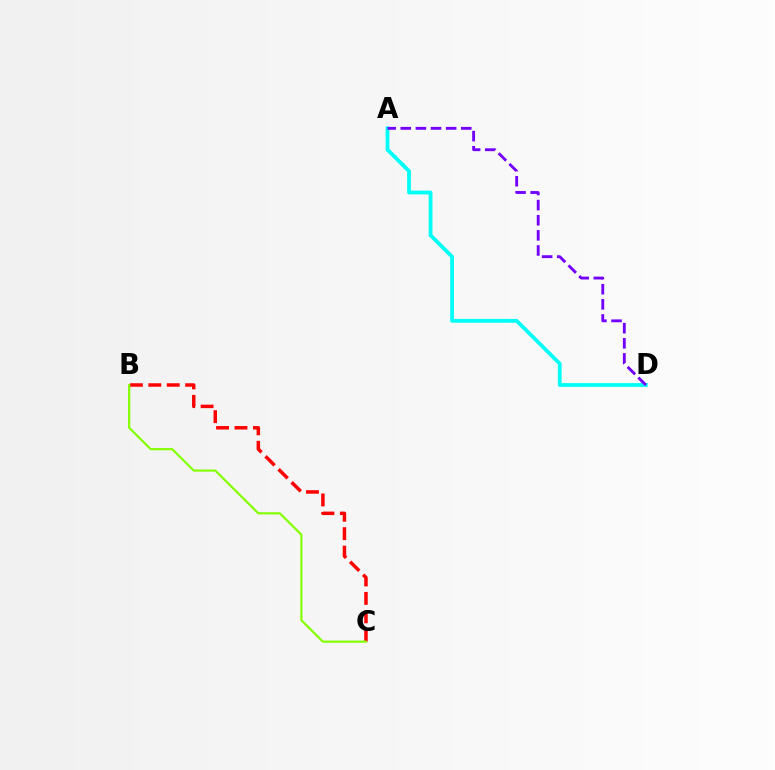{('B', 'C'): [{'color': '#ff0000', 'line_style': 'dashed', 'thickness': 2.5}, {'color': '#84ff00', 'line_style': 'solid', 'thickness': 1.57}], ('A', 'D'): [{'color': '#00fff6', 'line_style': 'solid', 'thickness': 2.73}, {'color': '#7200ff', 'line_style': 'dashed', 'thickness': 2.05}]}